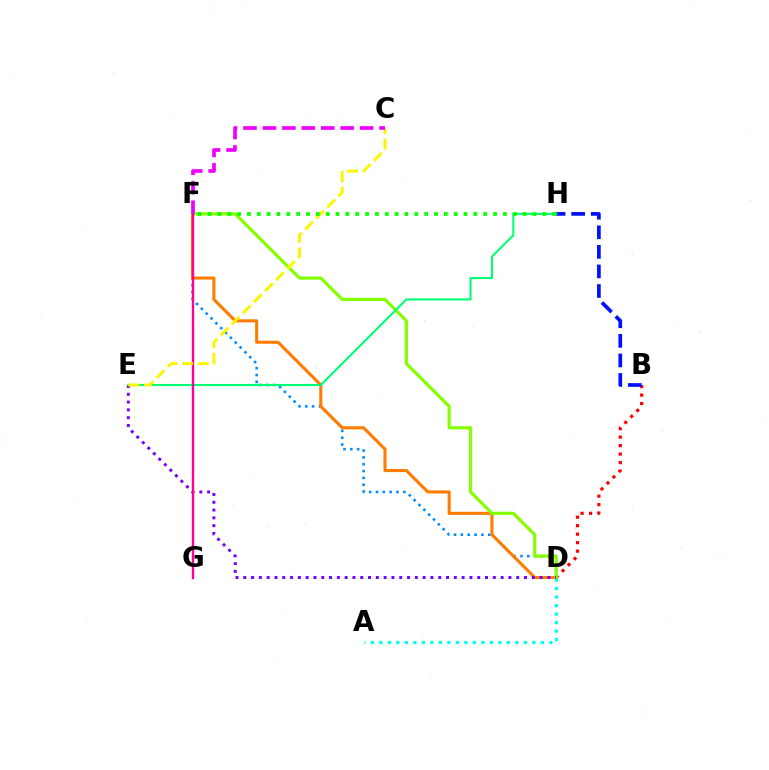{('B', 'D'): [{'color': '#ff0000', 'line_style': 'dotted', 'thickness': 2.31}], ('D', 'F'): [{'color': '#008cff', 'line_style': 'dotted', 'thickness': 1.86}, {'color': '#ff7c00', 'line_style': 'solid', 'thickness': 2.21}, {'color': '#84ff00', 'line_style': 'solid', 'thickness': 2.3}], ('A', 'D'): [{'color': '#00fff6', 'line_style': 'dotted', 'thickness': 2.31}], ('B', 'H'): [{'color': '#0010ff', 'line_style': 'dashed', 'thickness': 2.66}], ('D', 'E'): [{'color': '#7200ff', 'line_style': 'dotted', 'thickness': 2.12}], ('E', 'H'): [{'color': '#00ff74', 'line_style': 'solid', 'thickness': 1.5}], ('F', 'G'): [{'color': '#ff0094', 'line_style': 'solid', 'thickness': 1.7}], ('C', 'E'): [{'color': '#fcf500', 'line_style': 'dashed', 'thickness': 2.13}], ('C', 'F'): [{'color': '#ee00ff', 'line_style': 'dashed', 'thickness': 2.64}], ('F', 'H'): [{'color': '#08ff00', 'line_style': 'dotted', 'thickness': 2.68}]}